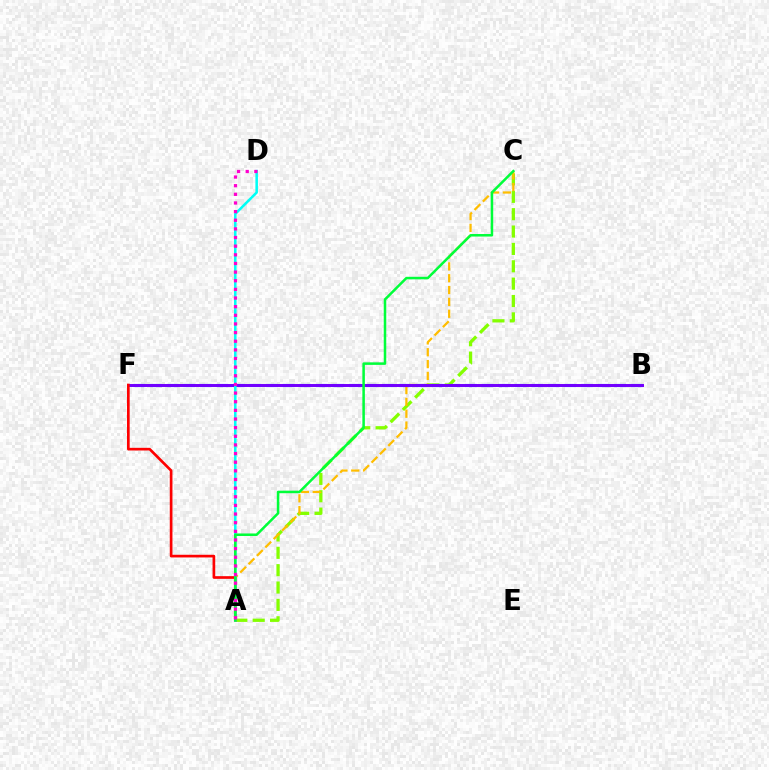{('A', 'C'): [{'color': '#84ff00', 'line_style': 'dashed', 'thickness': 2.36}, {'color': '#ffbd00', 'line_style': 'dashed', 'thickness': 1.61}, {'color': '#00ff39', 'line_style': 'solid', 'thickness': 1.81}], ('B', 'F'): [{'color': '#004bff', 'line_style': 'dashed', 'thickness': 2.25}, {'color': '#7200ff', 'line_style': 'solid', 'thickness': 2.14}], ('A', 'F'): [{'color': '#ff0000', 'line_style': 'solid', 'thickness': 1.93}], ('A', 'D'): [{'color': '#00fff6', 'line_style': 'solid', 'thickness': 1.83}, {'color': '#ff00cf', 'line_style': 'dotted', 'thickness': 2.35}]}